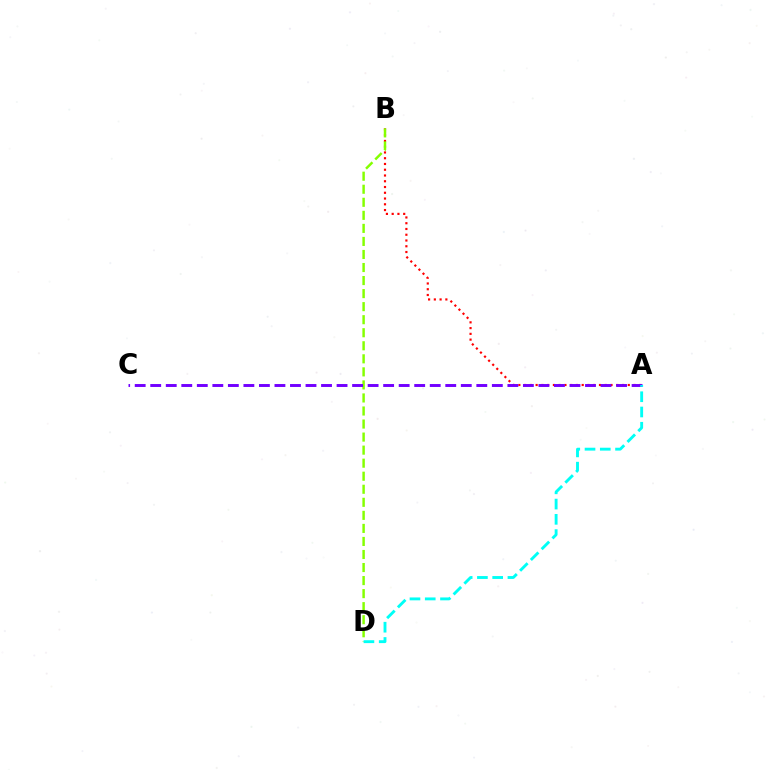{('A', 'B'): [{'color': '#ff0000', 'line_style': 'dotted', 'thickness': 1.56}], ('B', 'D'): [{'color': '#84ff00', 'line_style': 'dashed', 'thickness': 1.77}], ('A', 'C'): [{'color': '#7200ff', 'line_style': 'dashed', 'thickness': 2.11}], ('A', 'D'): [{'color': '#00fff6', 'line_style': 'dashed', 'thickness': 2.07}]}